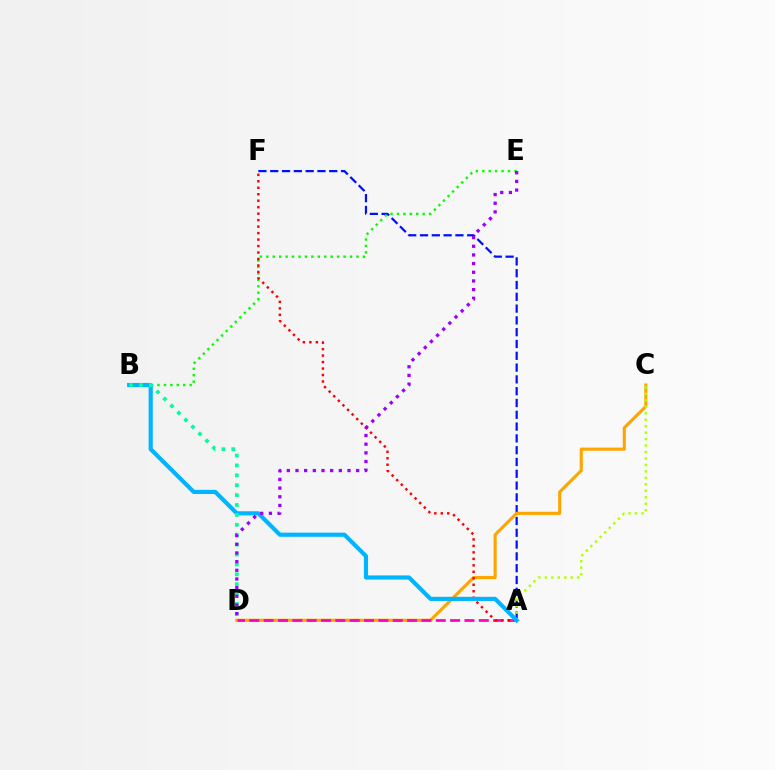{('A', 'F'): [{'color': '#0010ff', 'line_style': 'dashed', 'thickness': 1.6}, {'color': '#ff0000', 'line_style': 'dotted', 'thickness': 1.76}], ('C', 'D'): [{'color': '#ffa500', 'line_style': 'solid', 'thickness': 2.24}], ('B', 'E'): [{'color': '#08ff00', 'line_style': 'dotted', 'thickness': 1.75}], ('A', 'D'): [{'color': '#ff00bd', 'line_style': 'dashed', 'thickness': 1.95}], ('A', 'C'): [{'color': '#b3ff00', 'line_style': 'dotted', 'thickness': 1.76}], ('A', 'B'): [{'color': '#00b5ff', 'line_style': 'solid', 'thickness': 2.99}], ('B', 'D'): [{'color': '#00ff9d', 'line_style': 'dotted', 'thickness': 2.69}], ('D', 'E'): [{'color': '#9b00ff', 'line_style': 'dotted', 'thickness': 2.36}]}